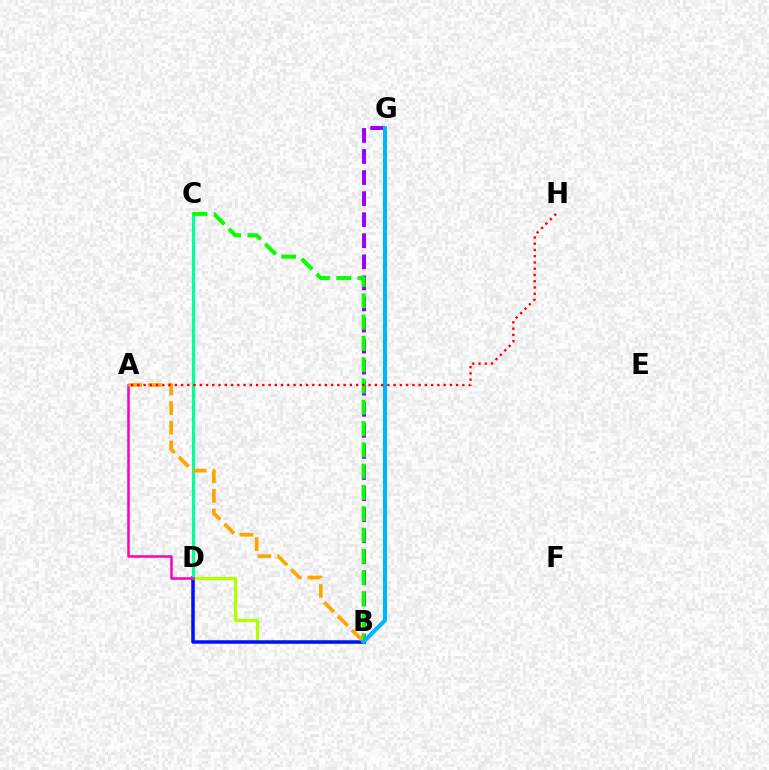{('B', 'G'): [{'color': '#9b00ff', 'line_style': 'dashed', 'thickness': 2.86}, {'color': '#00b5ff', 'line_style': 'solid', 'thickness': 2.95}], ('B', 'D'): [{'color': '#b3ff00', 'line_style': 'solid', 'thickness': 2.33}, {'color': '#0010ff', 'line_style': 'solid', 'thickness': 2.53}], ('C', 'D'): [{'color': '#00ff9d', 'line_style': 'solid', 'thickness': 2.29}], ('B', 'C'): [{'color': '#08ff00', 'line_style': 'dashed', 'thickness': 2.89}], ('A', 'D'): [{'color': '#ff00bd', 'line_style': 'solid', 'thickness': 1.83}], ('A', 'B'): [{'color': '#ffa500', 'line_style': 'dashed', 'thickness': 2.67}], ('A', 'H'): [{'color': '#ff0000', 'line_style': 'dotted', 'thickness': 1.7}]}